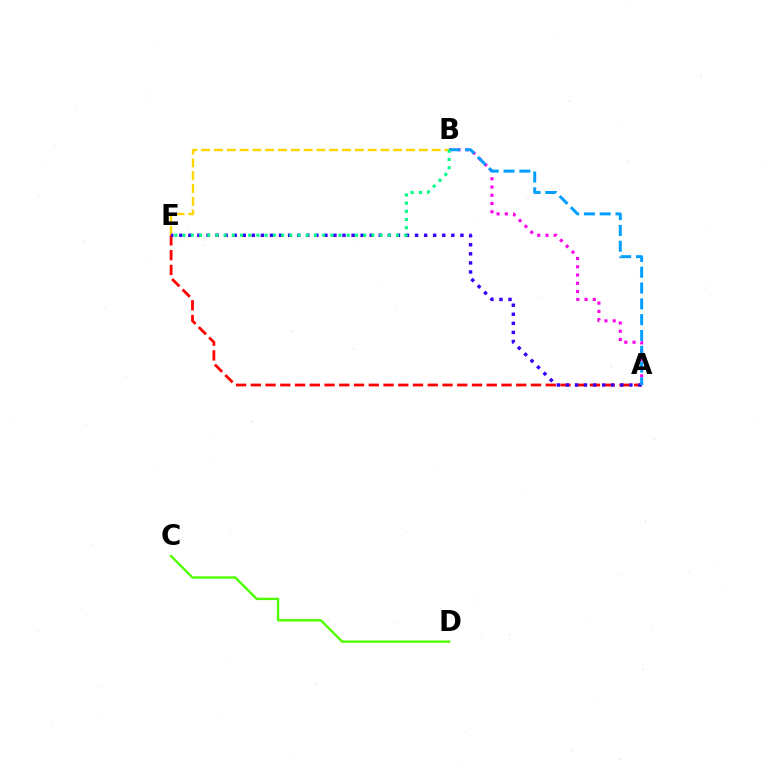{('C', 'D'): [{'color': '#4fff00', 'line_style': 'solid', 'thickness': 1.73}], ('B', 'E'): [{'color': '#ffd500', 'line_style': 'dashed', 'thickness': 1.74}, {'color': '#00ff86', 'line_style': 'dotted', 'thickness': 2.23}], ('A', 'E'): [{'color': '#ff0000', 'line_style': 'dashed', 'thickness': 2.0}, {'color': '#3700ff', 'line_style': 'dotted', 'thickness': 2.46}], ('A', 'B'): [{'color': '#ff00ed', 'line_style': 'dotted', 'thickness': 2.24}, {'color': '#009eff', 'line_style': 'dashed', 'thickness': 2.15}]}